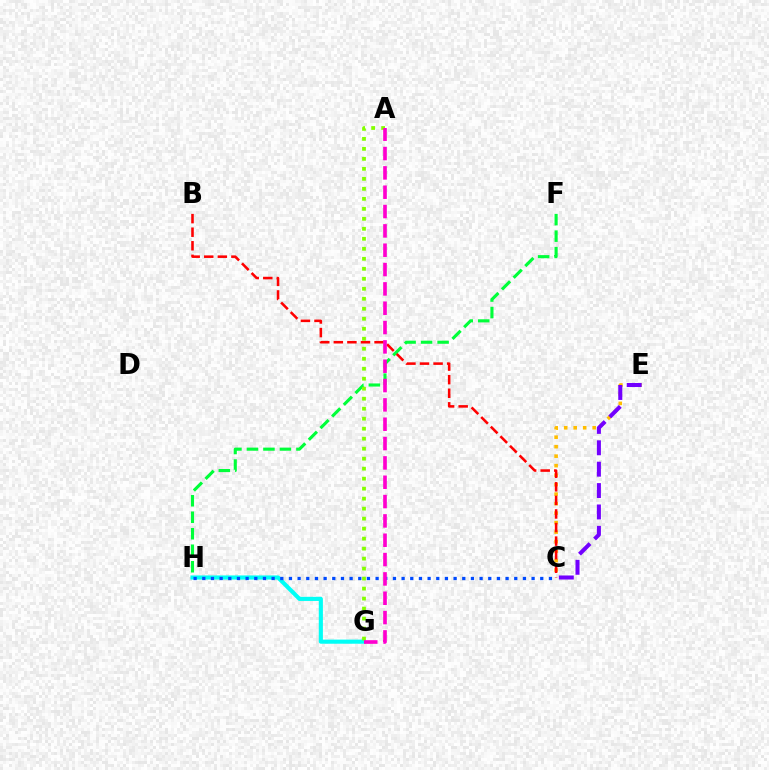{('C', 'E'): [{'color': '#ffbd00', 'line_style': 'dotted', 'thickness': 2.58}, {'color': '#7200ff', 'line_style': 'dashed', 'thickness': 2.91}], ('F', 'H'): [{'color': '#00ff39', 'line_style': 'dashed', 'thickness': 2.24}], ('G', 'H'): [{'color': '#00fff6', 'line_style': 'solid', 'thickness': 2.96}], ('C', 'H'): [{'color': '#004bff', 'line_style': 'dotted', 'thickness': 2.35}], ('A', 'G'): [{'color': '#84ff00', 'line_style': 'dotted', 'thickness': 2.72}, {'color': '#ff00cf', 'line_style': 'dashed', 'thickness': 2.63}], ('B', 'C'): [{'color': '#ff0000', 'line_style': 'dashed', 'thickness': 1.84}]}